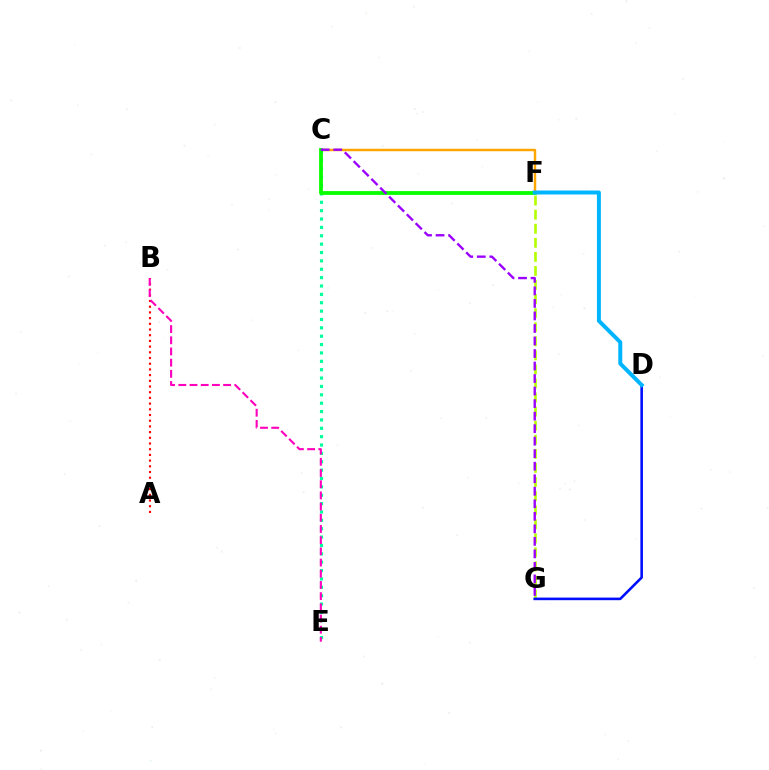{('A', 'B'): [{'color': '#ff0000', 'line_style': 'dotted', 'thickness': 1.55}], ('C', 'F'): [{'color': '#ffa500', 'line_style': 'solid', 'thickness': 1.76}, {'color': '#08ff00', 'line_style': 'solid', 'thickness': 2.74}], ('C', 'E'): [{'color': '#00ff9d', 'line_style': 'dotted', 'thickness': 2.27}], ('F', 'G'): [{'color': '#b3ff00', 'line_style': 'dashed', 'thickness': 1.91}], ('D', 'G'): [{'color': '#0010ff', 'line_style': 'solid', 'thickness': 1.87}], ('D', 'F'): [{'color': '#00b5ff', 'line_style': 'solid', 'thickness': 2.86}], ('C', 'G'): [{'color': '#9b00ff', 'line_style': 'dashed', 'thickness': 1.7}], ('B', 'E'): [{'color': '#ff00bd', 'line_style': 'dashed', 'thickness': 1.52}]}